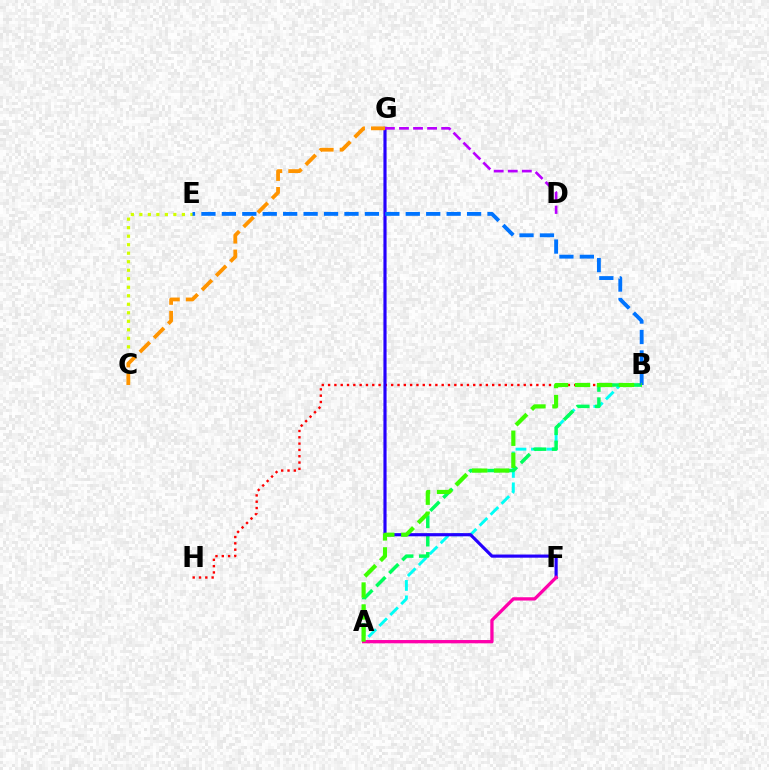{('A', 'B'): [{'color': '#00fff6', 'line_style': 'dashed', 'thickness': 2.1}, {'color': '#00ff5c', 'line_style': 'dashed', 'thickness': 2.5}, {'color': '#3dff00', 'line_style': 'dashed', 'thickness': 2.99}], ('B', 'H'): [{'color': '#ff0000', 'line_style': 'dotted', 'thickness': 1.71}], ('F', 'G'): [{'color': '#2500ff', 'line_style': 'solid', 'thickness': 2.27}], ('A', 'F'): [{'color': '#ff00ac', 'line_style': 'solid', 'thickness': 2.37}], ('C', 'E'): [{'color': '#d1ff00', 'line_style': 'dotted', 'thickness': 2.31}], ('C', 'G'): [{'color': '#ff9400', 'line_style': 'dashed', 'thickness': 2.73}], ('B', 'E'): [{'color': '#0074ff', 'line_style': 'dashed', 'thickness': 2.78}], ('D', 'G'): [{'color': '#b900ff', 'line_style': 'dashed', 'thickness': 1.91}]}